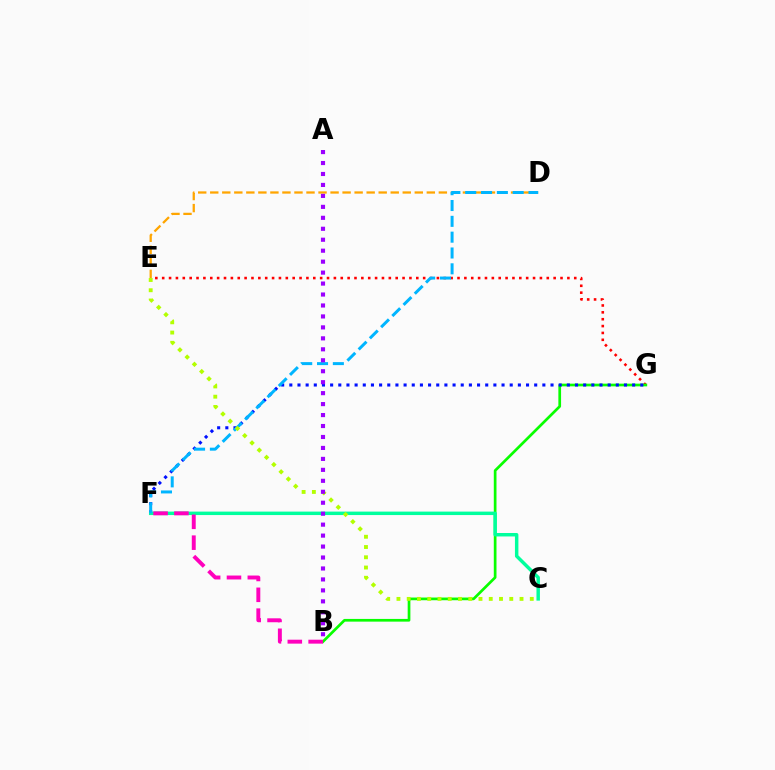{('D', 'E'): [{'color': '#ffa500', 'line_style': 'dashed', 'thickness': 1.63}], ('E', 'G'): [{'color': '#ff0000', 'line_style': 'dotted', 'thickness': 1.87}], ('B', 'G'): [{'color': '#08ff00', 'line_style': 'solid', 'thickness': 1.95}], ('F', 'G'): [{'color': '#0010ff', 'line_style': 'dotted', 'thickness': 2.22}], ('C', 'F'): [{'color': '#00ff9d', 'line_style': 'solid', 'thickness': 2.49}], ('B', 'F'): [{'color': '#ff00bd', 'line_style': 'dashed', 'thickness': 2.83}], ('D', 'F'): [{'color': '#00b5ff', 'line_style': 'dashed', 'thickness': 2.15}], ('C', 'E'): [{'color': '#b3ff00', 'line_style': 'dotted', 'thickness': 2.79}], ('A', 'B'): [{'color': '#9b00ff', 'line_style': 'dotted', 'thickness': 2.98}]}